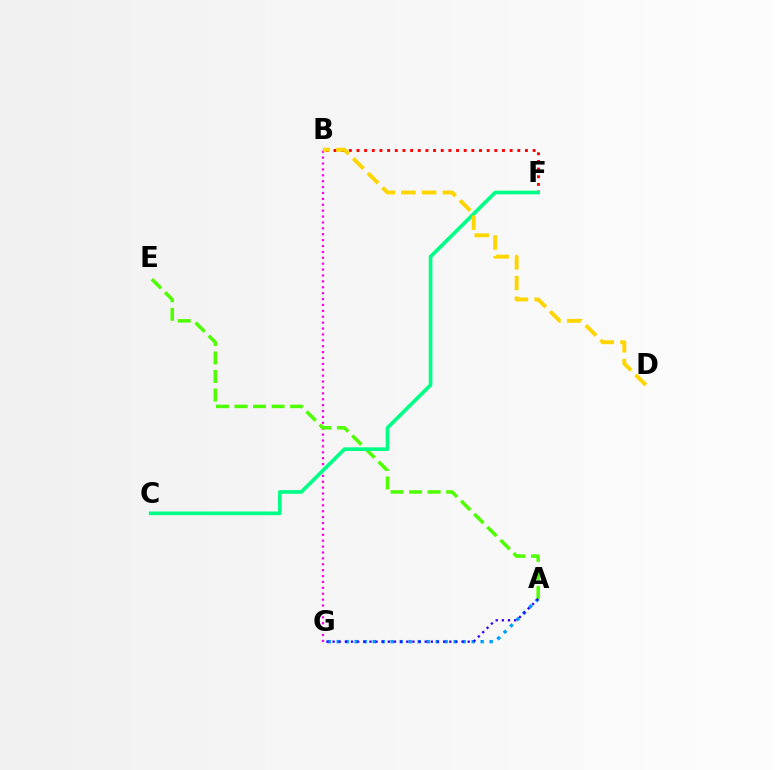{('B', 'G'): [{'color': '#ff00ed', 'line_style': 'dotted', 'thickness': 1.6}], ('B', 'F'): [{'color': '#ff0000', 'line_style': 'dotted', 'thickness': 2.08}], ('A', 'G'): [{'color': '#009eff', 'line_style': 'dotted', 'thickness': 2.44}, {'color': '#3700ff', 'line_style': 'dotted', 'thickness': 1.67}], ('A', 'E'): [{'color': '#4fff00', 'line_style': 'dashed', 'thickness': 2.52}], ('C', 'F'): [{'color': '#00ff86', 'line_style': 'solid', 'thickness': 2.64}], ('B', 'D'): [{'color': '#ffd500', 'line_style': 'dashed', 'thickness': 2.81}]}